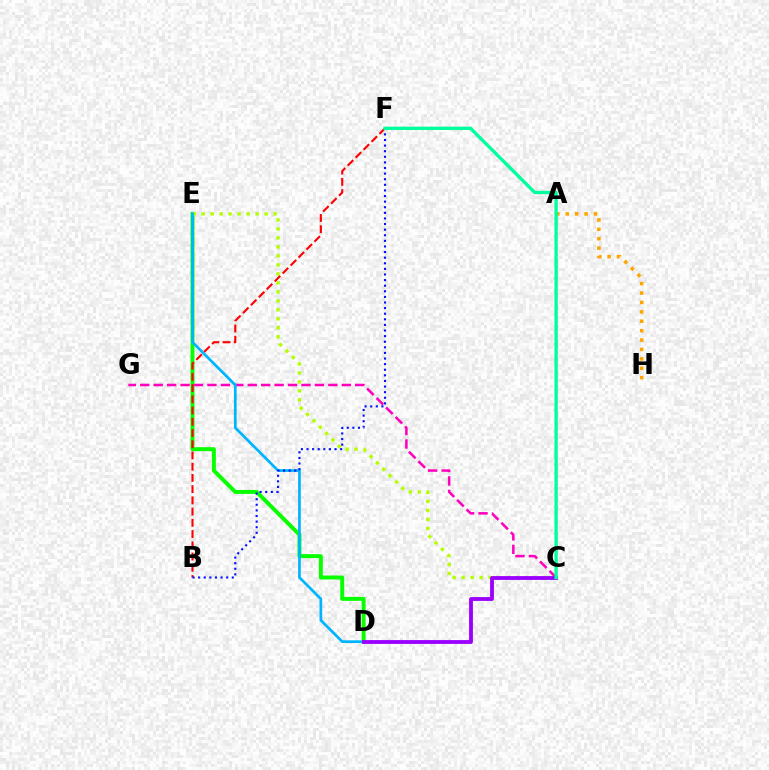{('D', 'E'): [{'color': '#08ff00', 'line_style': 'solid', 'thickness': 2.85}, {'color': '#00b5ff', 'line_style': 'solid', 'thickness': 1.95}], ('C', 'E'): [{'color': '#b3ff00', 'line_style': 'dotted', 'thickness': 2.44}], ('C', 'G'): [{'color': '#ff00bd', 'line_style': 'dashed', 'thickness': 1.83}], ('A', 'H'): [{'color': '#ffa500', 'line_style': 'dotted', 'thickness': 2.55}], ('C', 'D'): [{'color': '#9b00ff', 'line_style': 'solid', 'thickness': 2.76}], ('B', 'F'): [{'color': '#ff0000', 'line_style': 'dashed', 'thickness': 1.53}, {'color': '#0010ff', 'line_style': 'dotted', 'thickness': 1.52}], ('C', 'F'): [{'color': '#00ff9d', 'line_style': 'solid', 'thickness': 2.4}]}